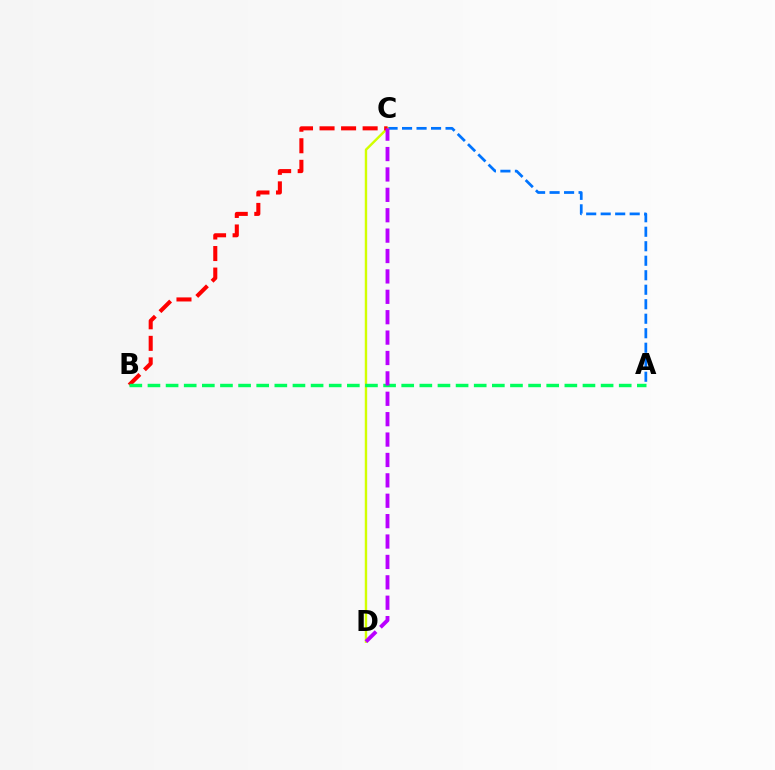{('A', 'C'): [{'color': '#0074ff', 'line_style': 'dashed', 'thickness': 1.97}], ('C', 'D'): [{'color': '#d1ff00', 'line_style': 'solid', 'thickness': 1.73}, {'color': '#b900ff', 'line_style': 'dashed', 'thickness': 2.77}], ('B', 'C'): [{'color': '#ff0000', 'line_style': 'dashed', 'thickness': 2.93}], ('A', 'B'): [{'color': '#00ff5c', 'line_style': 'dashed', 'thickness': 2.46}]}